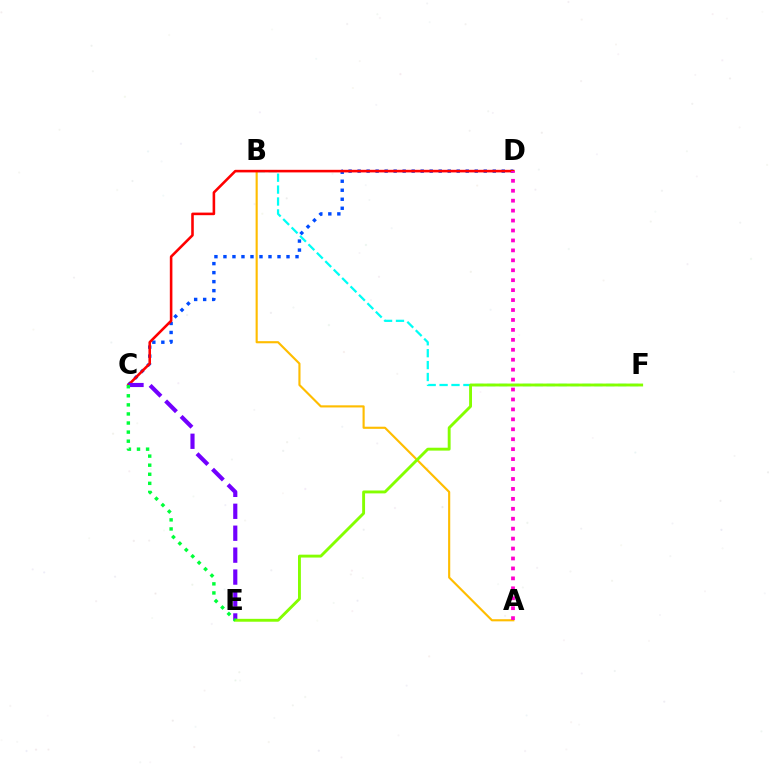{('C', 'D'): [{'color': '#004bff', 'line_style': 'dotted', 'thickness': 2.45}, {'color': '#ff0000', 'line_style': 'solid', 'thickness': 1.86}], ('B', 'F'): [{'color': '#00fff6', 'line_style': 'dashed', 'thickness': 1.62}], ('A', 'B'): [{'color': '#ffbd00', 'line_style': 'solid', 'thickness': 1.54}], ('A', 'D'): [{'color': '#ff00cf', 'line_style': 'dotted', 'thickness': 2.7}], ('C', 'E'): [{'color': '#7200ff', 'line_style': 'dashed', 'thickness': 2.98}, {'color': '#00ff39', 'line_style': 'dotted', 'thickness': 2.47}], ('E', 'F'): [{'color': '#84ff00', 'line_style': 'solid', 'thickness': 2.08}]}